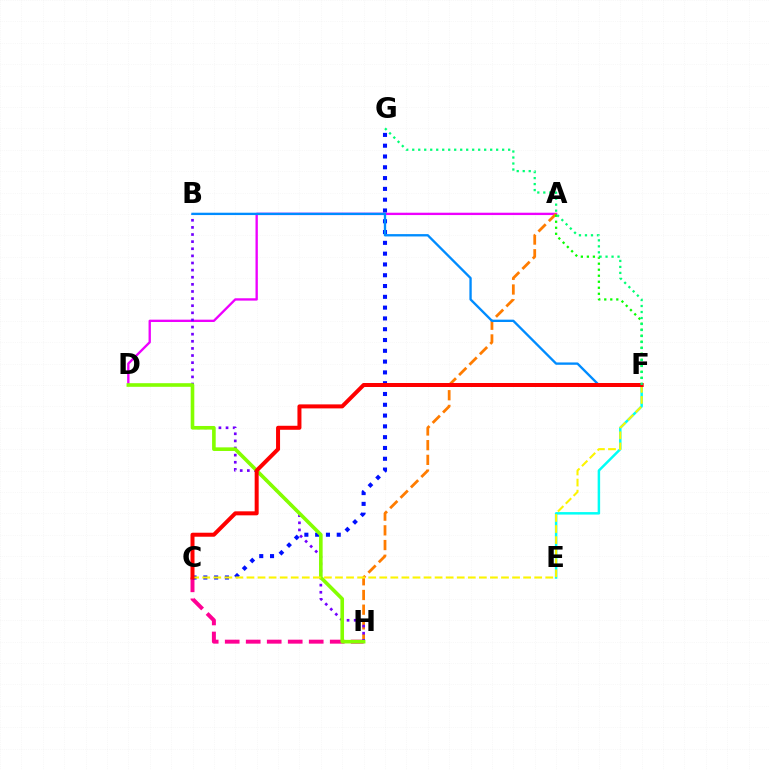{('A', 'D'): [{'color': '#ee00ff', 'line_style': 'solid', 'thickness': 1.68}], ('C', 'H'): [{'color': '#ff0094', 'line_style': 'dashed', 'thickness': 2.85}], ('A', 'H'): [{'color': '#ff7c00', 'line_style': 'dashed', 'thickness': 2.0}], ('A', 'F'): [{'color': '#08ff00', 'line_style': 'dotted', 'thickness': 1.63}], ('C', 'G'): [{'color': '#0010ff', 'line_style': 'dotted', 'thickness': 2.93}], ('B', 'H'): [{'color': '#7200ff', 'line_style': 'dotted', 'thickness': 1.93}], ('B', 'F'): [{'color': '#008cff', 'line_style': 'solid', 'thickness': 1.69}], ('D', 'H'): [{'color': '#84ff00', 'line_style': 'solid', 'thickness': 2.6}], ('E', 'F'): [{'color': '#00fff6', 'line_style': 'solid', 'thickness': 1.78}], ('C', 'F'): [{'color': '#fcf500', 'line_style': 'dashed', 'thickness': 1.5}, {'color': '#ff0000', 'line_style': 'solid', 'thickness': 2.88}], ('F', 'G'): [{'color': '#00ff74', 'line_style': 'dotted', 'thickness': 1.63}]}